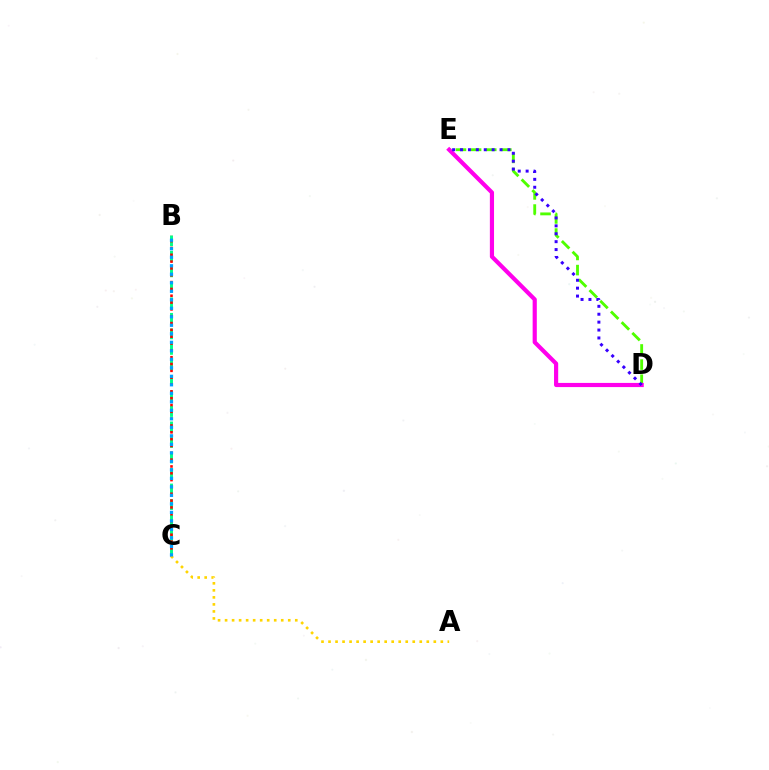{('D', 'E'): [{'color': '#4fff00', 'line_style': 'dashed', 'thickness': 2.06}, {'color': '#ff00ed', 'line_style': 'solid', 'thickness': 3.0}, {'color': '#3700ff', 'line_style': 'dotted', 'thickness': 2.15}], ('B', 'C'): [{'color': '#00ff86', 'line_style': 'dashed', 'thickness': 2.11}, {'color': '#ff0000', 'line_style': 'dotted', 'thickness': 1.86}, {'color': '#009eff', 'line_style': 'dotted', 'thickness': 2.31}], ('A', 'C'): [{'color': '#ffd500', 'line_style': 'dotted', 'thickness': 1.91}]}